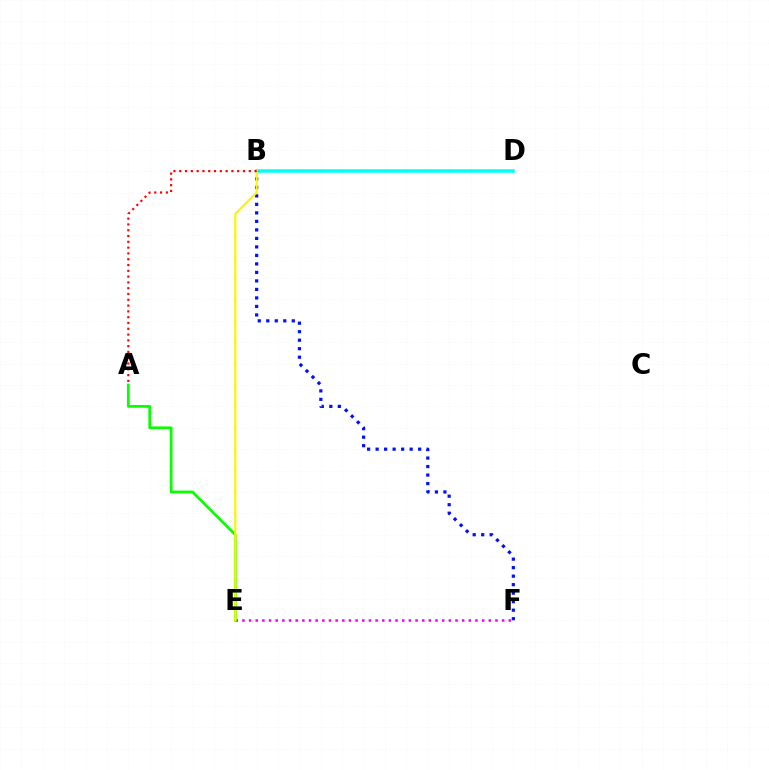{('B', 'D'): [{'color': '#00fff6', 'line_style': 'solid', 'thickness': 2.52}], ('E', 'F'): [{'color': '#ee00ff', 'line_style': 'dotted', 'thickness': 1.81}], ('B', 'F'): [{'color': '#0010ff', 'line_style': 'dotted', 'thickness': 2.31}], ('A', 'E'): [{'color': '#08ff00', 'line_style': 'solid', 'thickness': 1.97}], ('B', 'E'): [{'color': '#fcf500', 'line_style': 'solid', 'thickness': 1.58}], ('A', 'B'): [{'color': '#ff0000', 'line_style': 'dotted', 'thickness': 1.57}]}